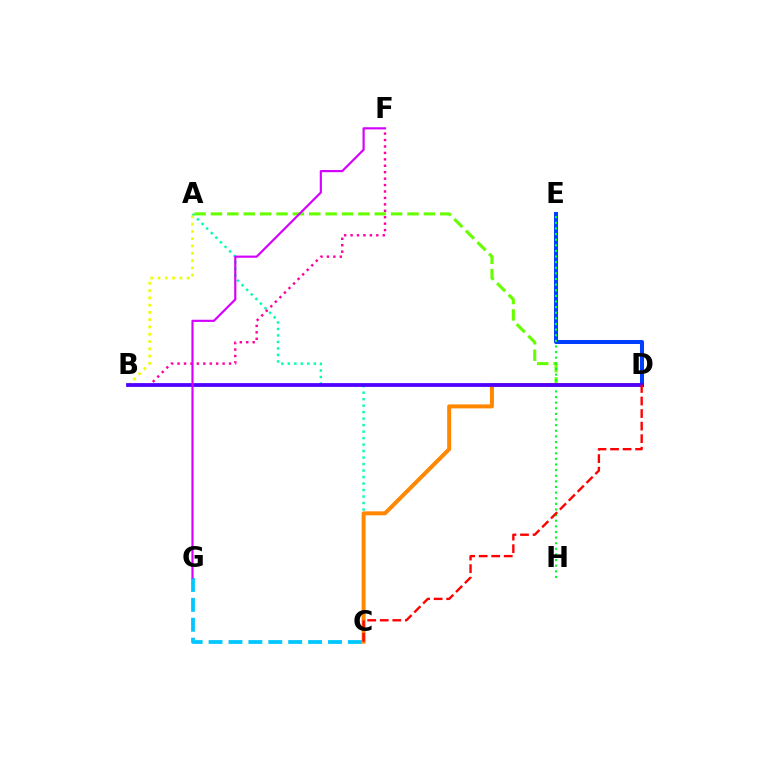{('A', 'C'): [{'color': '#00ffaf', 'line_style': 'dotted', 'thickness': 1.76}], ('A', 'D'): [{'color': '#66ff00', 'line_style': 'dashed', 'thickness': 2.22}], ('C', 'D'): [{'color': '#ff8800', 'line_style': 'solid', 'thickness': 2.87}, {'color': '#ff0000', 'line_style': 'dashed', 'thickness': 1.7}], ('D', 'E'): [{'color': '#003fff', 'line_style': 'solid', 'thickness': 2.89}], ('B', 'F'): [{'color': '#ff00a0', 'line_style': 'dotted', 'thickness': 1.75}], ('A', 'B'): [{'color': '#eeff00', 'line_style': 'dotted', 'thickness': 1.98}], ('C', 'G'): [{'color': '#00c7ff', 'line_style': 'dashed', 'thickness': 2.7}], ('E', 'H'): [{'color': '#00ff27', 'line_style': 'dotted', 'thickness': 1.53}], ('B', 'D'): [{'color': '#4f00ff', 'line_style': 'solid', 'thickness': 2.72}], ('F', 'G'): [{'color': '#d600ff', 'line_style': 'solid', 'thickness': 1.56}]}